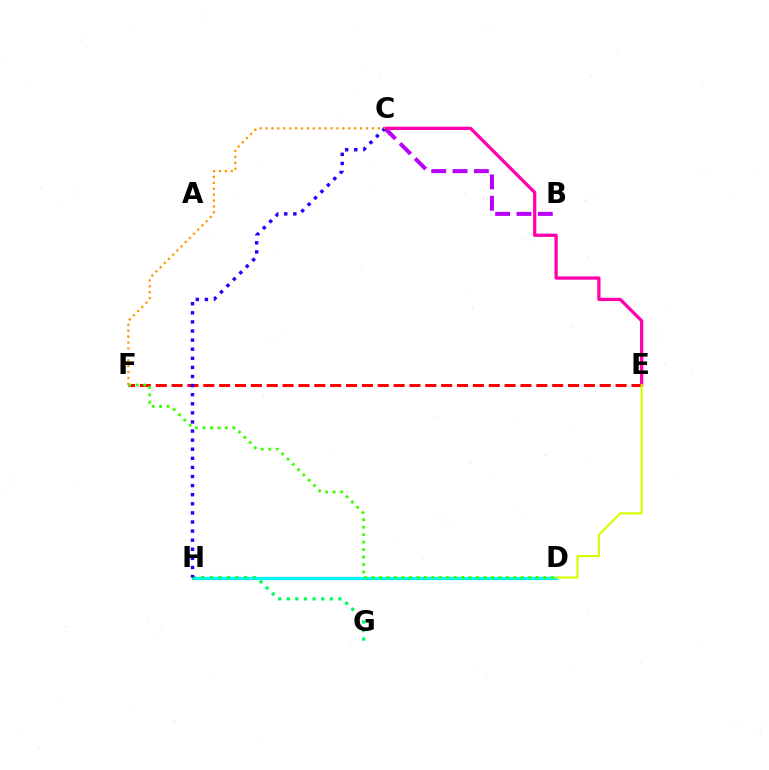{('B', 'C'): [{'color': '#b900ff', 'line_style': 'dashed', 'thickness': 2.9}], ('D', 'H'): [{'color': '#0074ff', 'line_style': 'solid', 'thickness': 2.28}, {'color': '#00fff6', 'line_style': 'solid', 'thickness': 2.01}], ('C', 'E'): [{'color': '#ff00ac', 'line_style': 'solid', 'thickness': 2.34}], ('G', 'H'): [{'color': '#00ff5c', 'line_style': 'dotted', 'thickness': 2.33}], ('E', 'F'): [{'color': '#ff0000', 'line_style': 'dashed', 'thickness': 2.15}], ('D', 'F'): [{'color': '#3dff00', 'line_style': 'dotted', 'thickness': 2.03}], ('D', 'E'): [{'color': '#d1ff00', 'line_style': 'solid', 'thickness': 1.52}], ('C', 'H'): [{'color': '#2500ff', 'line_style': 'dotted', 'thickness': 2.47}], ('C', 'F'): [{'color': '#ff9400', 'line_style': 'dotted', 'thickness': 1.61}]}